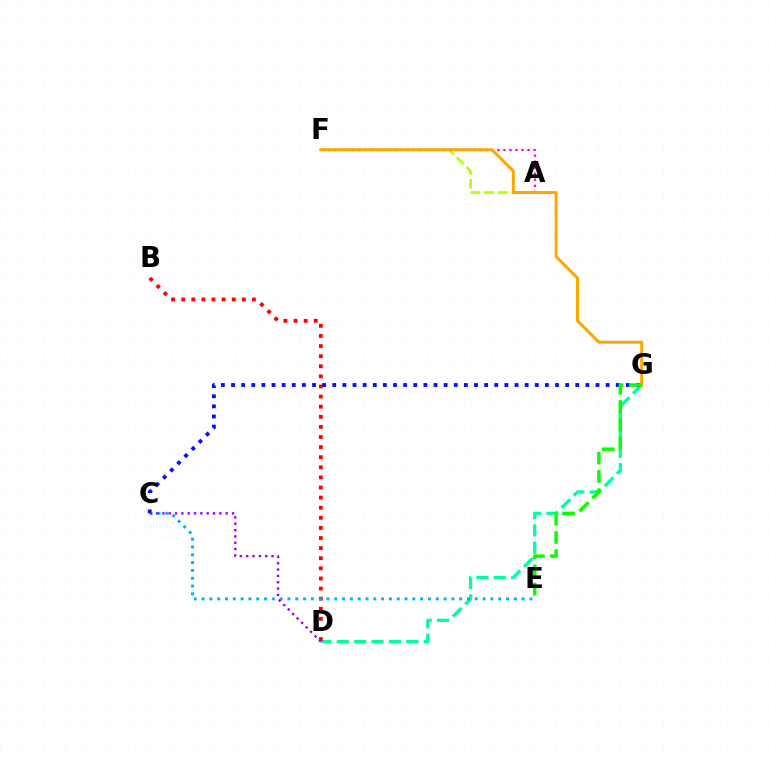{('D', 'G'): [{'color': '#00ff9d', 'line_style': 'dashed', 'thickness': 2.36}], ('B', 'D'): [{'color': '#ff0000', 'line_style': 'dotted', 'thickness': 2.74}], ('C', 'E'): [{'color': '#00b5ff', 'line_style': 'dotted', 'thickness': 2.12}], ('A', 'F'): [{'color': '#ff00bd', 'line_style': 'dotted', 'thickness': 1.64}, {'color': '#b3ff00', 'line_style': 'dashed', 'thickness': 1.85}], ('C', 'G'): [{'color': '#0010ff', 'line_style': 'dotted', 'thickness': 2.75}], ('F', 'G'): [{'color': '#ffa500', 'line_style': 'solid', 'thickness': 2.13}], ('E', 'G'): [{'color': '#08ff00', 'line_style': 'dashed', 'thickness': 2.48}], ('C', 'D'): [{'color': '#9b00ff', 'line_style': 'dotted', 'thickness': 1.72}]}